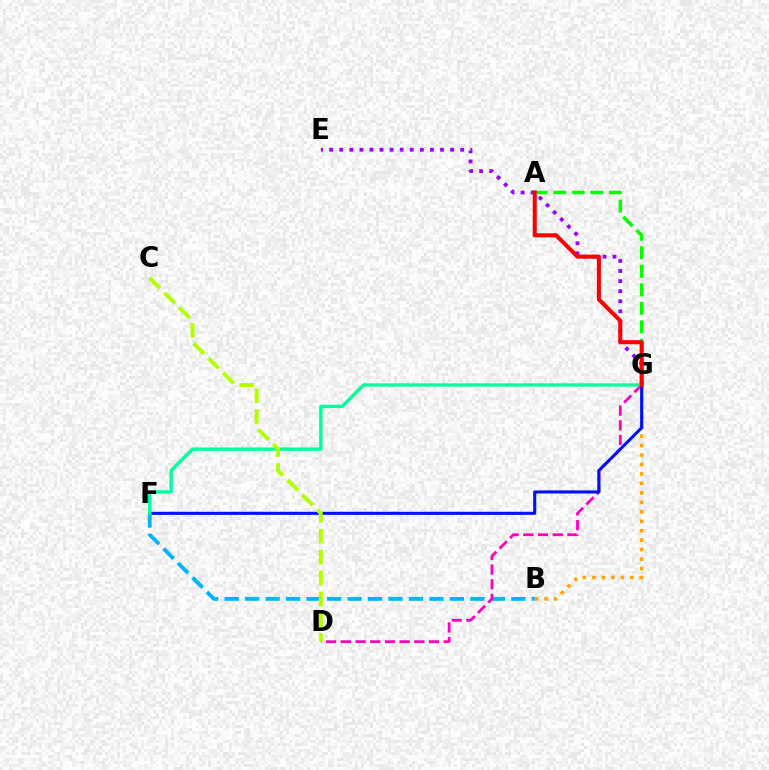{('B', 'G'): [{'color': '#ffa500', 'line_style': 'dotted', 'thickness': 2.57}], ('B', 'F'): [{'color': '#00b5ff', 'line_style': 'dashed', 'thickness': 2.78}], ('A', 'G'): [{'color': '#08ff00', 'line_style': 'dashed', 'thickness': 2.52}, {'color': '#ff0000', 'line_style': 'solid', 'thickness': 2.92}], ('D', 'G'): [{'color': '#ff00bd', 'line_style': 'dashed', 'thickness': 2.0}], ('F', 'G'): [{'color': '#0010ff', 'line_style': 'solid', 'thickness': 2.22}, {'color': '#00ff9d', 'line_style': 'solid', 'thickness': 2.44}], ('E', 'G'): [{'color': '#9b00ff', 'line_style': 'dotted', 'thickness': 2.74}], ('C', 'D'): [{'color': '#b3ff00', 'line_style': 'dashed', 'thickness': 2.84}]}